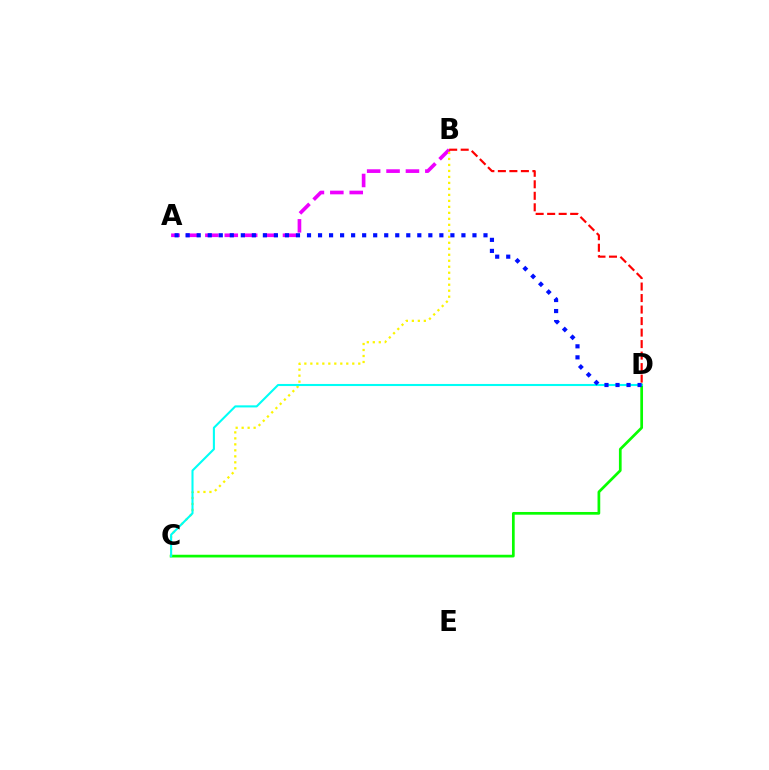{('A', 'B'): [{'color': '#ee00ff', 'line_style': 'dashed', 'thickness': 2.64}], ('C', 'D'): [{'color': '#08ff00', 'line_style': 'solid', 'thickness': 1.95}, {'color': '#00fff6', 'line_style': 'solid', 'thickness': 1.5}], ('B', 'D'): [{'color': '#ff0000', 'line_style': 'dashed', 'thickness': 1.56}], ('B', 'C'): [{'color': '#fcf500', 'line_style': 'dotted', 'thickness': 1.63}], ('A', 'D'): [{'color': '#0010ff', 'line_style': 'dotted', 'thickness': 3.0}]}